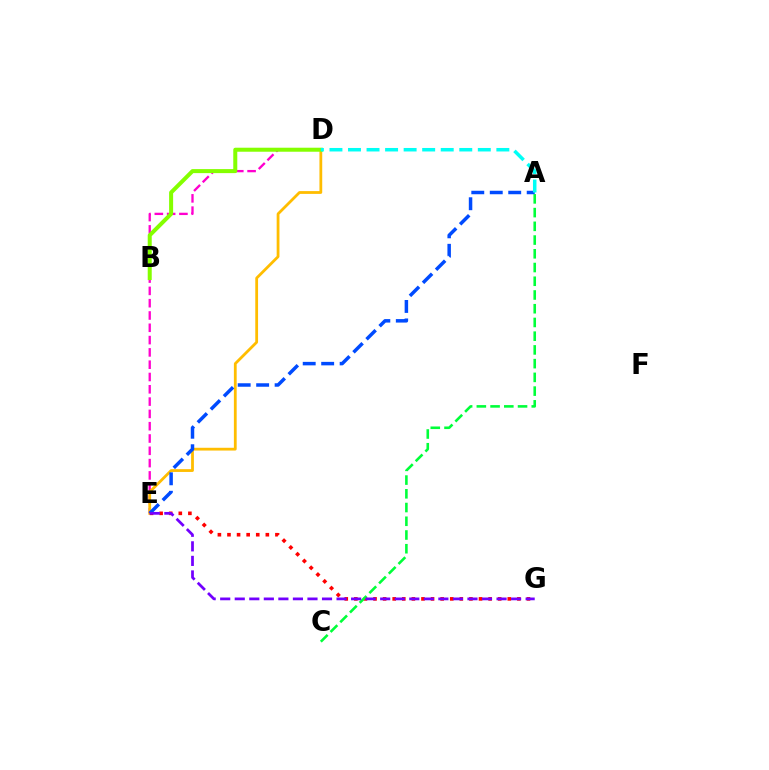{('D', 'E'): [{'color': '#ff00cf', 'line_style': 'dashed', 'thickness': 1.67}, {'color': '#ffbd00', 'line_style': 'solid', 'thickness': 2.01}], ('B', 'D'): [{'color': '#84ff00', 'line_style': 'solid', 'thickness': 2.89}], ('E', 'G'): [{'color': '#ff0000', 'line_style': 'dotted', 'thickness': 2.61}, {'color': '#7200ff', 'line_style': 'dashed', 'thickness': 1.98}], ('A', 'C'): [{'color': '#00ff39', 'line_style': 'dashed', 'thickness': 1.87}], ('A', 'E'): [{'color': '#004bff', 'line_style': 'dashed', 'thickness': 2.51}], ('A', 'D'): [{'color': '#00fff6', 'line_style': 'dashed', 'thickness': 2.52}]}